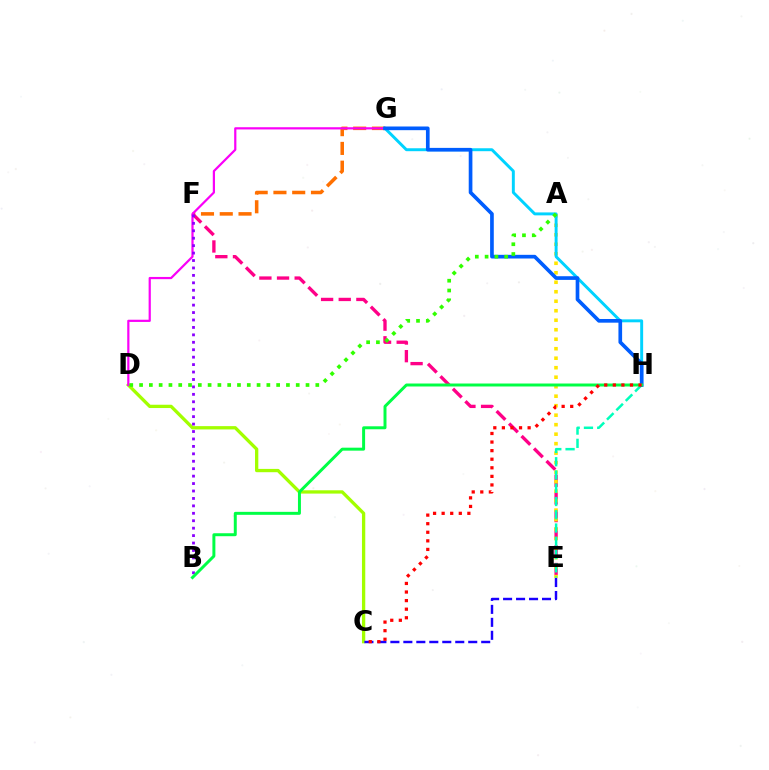{('F', 'G'): [{'color': '#ff7000', 'line_style': 'dashed', 'thickness': 2.55}], ('E', 'F'): [{'color': '#ff0088', 'line_style': 'dashed', 'thickness': 2.4}], ('C', 'D'): [{'color': '#a2ff00', 'line_style': 'solid', 'thickness': 2.38}], ('D', 'G'): [{'color': '#fa00f9', 'line_style': 'solid', 'thickness': 1.59}], ('A', 'E'): [{'color': '#ffe600', 'line_style': 'dotted', 'thickness': 2.58}], ('E', 'H'): [{'color': '#00ffbb', 'line_style': 'dashed', 'thickness': 1.8}], ('G', 'H'): [{'color': '#00d3ff', 'line_style': 'solid', 'thickness': 2.12}, {'color': '#005dff', 'line_style': 'solid', 'thickness': 2.65}], ('B', 'F'): [{'color': '#8a00ff', 'line_style': 'dotted', 'thickness': 2.02}], ('A', 'D'): [{'color': '#31ff00', 'line_style': 'dotted', 'thickness': 2.66}], ('B', 'H'): [{'color': '#00ff45', 'line_style': 'solid', 'thickness': 2.14}], ('C', 'E'): [{'color': '#1900ff', 'line_style': 'dashed', 'thickness': 1.76}], ('C', 'H'): [{'color': '#ff0000', 'line_style': 'dotted', 'thickness': 2.33}]}